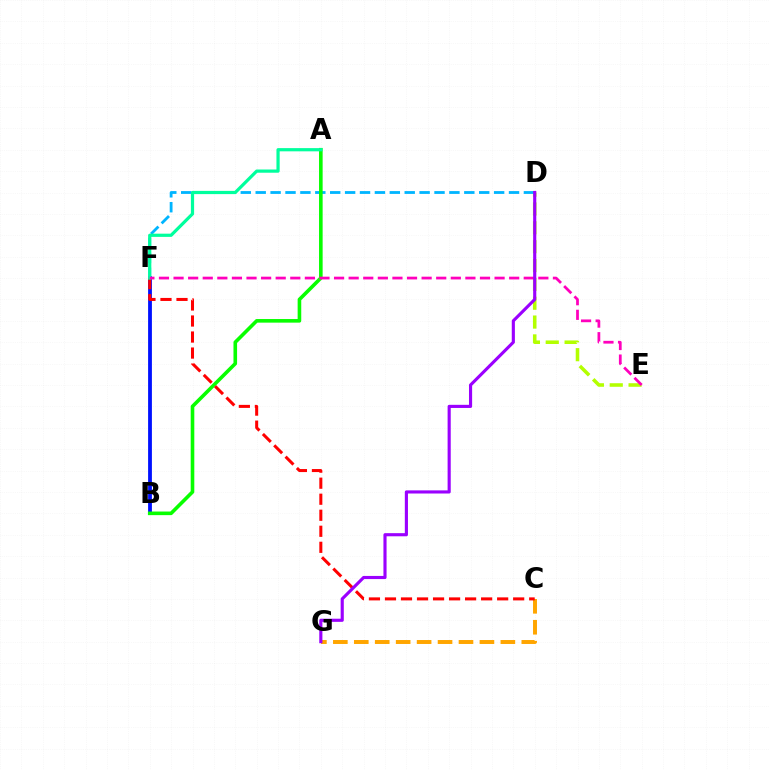{('C', 'G'): [{'color': '#ffa500', 'line_style': 'dashed', 'thickness': 2.84}], ('B', 'F'): [{'color': '#0010ff', 'line_style': 'solid', 'thickness': 2.74}], ('D', 'E'): [{'color': '#b3ff00', 'line_style': 'dashed', 'thickness': 2.56}], ('D', 'F'): [{'color': '#00b5ff', 'line_style': 'dashed', 'thickness': 2.02}], ('A', 'B'): [{'color': '#08ff00', 'line_style': 'solid', 'thickness': 2.6}], ('C', 'F'): [{'color': '#ff0000', 'line_style': 'dashed', 'thickness': 2.18}], ('A', 'F'): [{'color': '#00ff9d', 'line_style': 'solid', 'thickness': 2.31}], ('E', 'F'): [{'color': '#ff00bd', 'line_style': 'dashed', 'thickness': 1.98}], ('D', 'G'): [{'color': '#9b00ff', 'line_style': 'solid', 'thickness': 2.26}]}